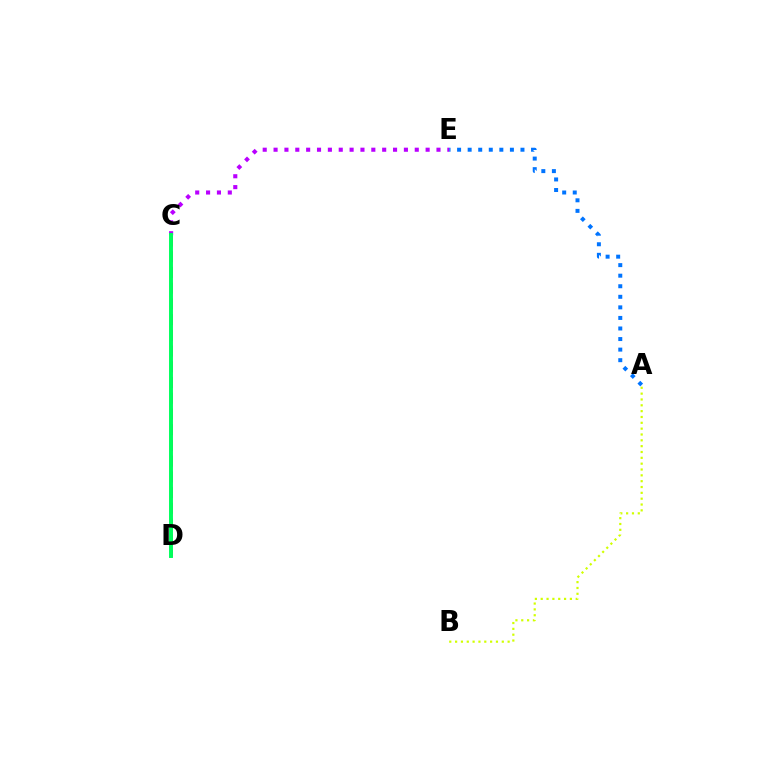{('A', 'B'): [{'color': '#d1ff00', 'line_style': 'dotted', 'thickness': 1.59}], ('A', 'E'): [{'color': '#0074ff', 'line_style': 'dotted', 'thickness': 2.87}], ('C', 'D'): [{'color': '#ff0000', 'line_style': 'dashed', 'thickness': 2.14}, {'color': '#00ff5c', 'line_style': 'solid', 'thickness': 2.83}], ('C', 'E'): [{'color': '#b900ff', 'line_style': 'dotted', 'thickness': 2.95}]}